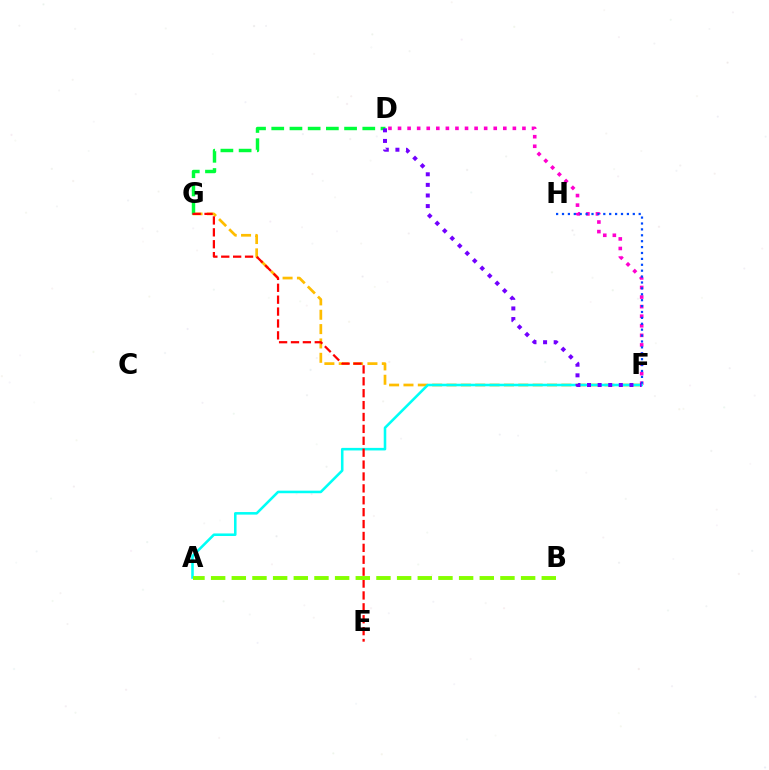{('F', 'G'): [{'color': '#ffbd00', 'line_style': 'dashed', 'thickness': 1.95}], ('D', 'F'): [{'color': '#ff00cf', 'line_style': 'dotted', 'thickness': 2.6}, {'color': '#7200ff', 'line_style': 'dotted', 'thickness': 2.88}], ('F', 'H'): [{'color': '#004bff', 'line_style': 'dotted', 'thickness': 1.6}], ('A', 'F'): [{'color': '#00fff6', 'line_style': 'solid', 'thickness': 1.84}], ('D', 'G'): [{'color': '#00ff39', 'line_style': 'dashed', 'thickness': 2.47}], ('E', 'G'): [{'color': '#ff0000', 'line_style': 'dashed', 'thickness': 1.62}], ('A', 'B'): [{'color': '#84ff00', 'line_style': 'dashed', 'thickness': 2.81}]}